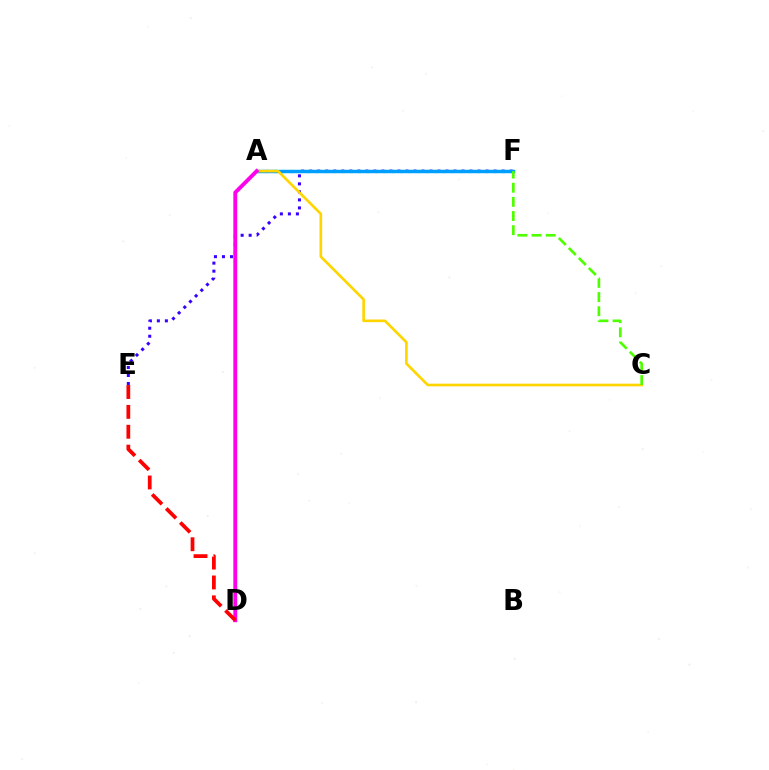{('E', 'F'): [{'color': '#3700ff', 'line_style': 'dotted', 'thickness': 2.18}], ('A', 'F'): [{'color': '#00ff86', 'line_style': 'dotted', 'thickness': 2.3}, {'color': '#009eff', 'line_style': 'solid', 'thickness': 2.48}], ('A', 'C'): [{'color': '#ffd500', 'line_style': 'solid', 'thickness': 1.9}], ('C', 'F'): [{'color': '#4fff00', 'line_style': 'dashed', 'thickness': 1.92}], ('A', 'D'): [{'color': '#ff00ed', 'line_style': 'solid', 'thickness': 2.79}], ('D', 'E'): [{'color': '#ff0000', 'line_style': 'dashed', 'thickness': 2.7}]}